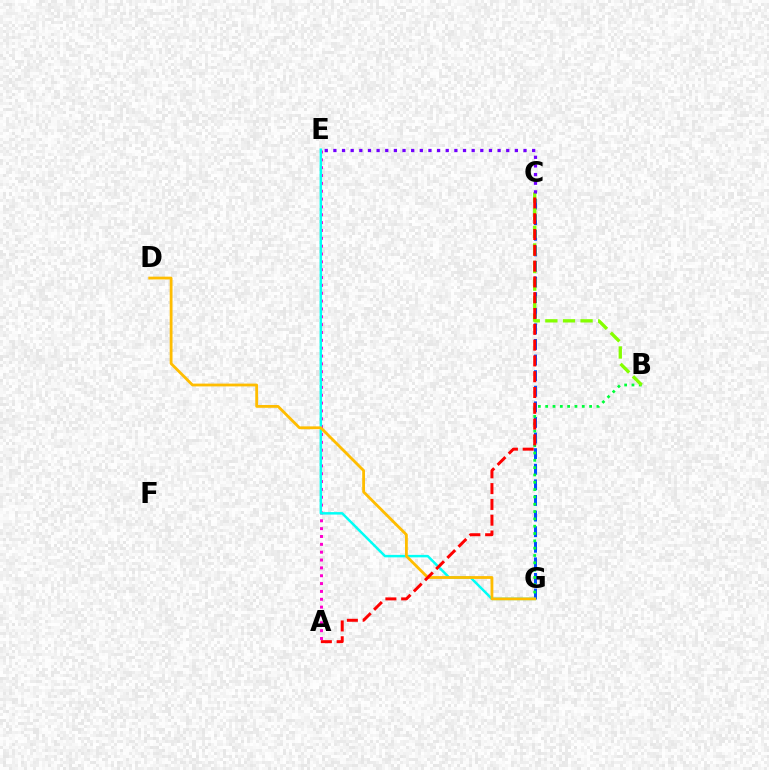{('C', 'G'): [{'color': '#004bff', 'line_style': 'dashed', 'thickness': 2.12}], ('A', 'E'): [{'color': '#ff00cf', 'line_style': 'dotted', 'thickness': 2.13}], ('B', 'G'): [{'color': '#00ff39', 'line_style': 'dotted', 'thickness': 1.99}], ('E', 'G'): [{'color': '#00fff6', 'line_style': 'solid', 'thickness': 1.78}], ('B', 'C'): [{'color': '#84ff00', 'line_style': 'dashed', 'thickness': 2.39}], ('D', 'G'): [{'color': '#ffbd00', 'line_style': 'solid', 'thickness': 2.02}], ('A', 'C'): [{'color': '#ff0000', 'line_style': 'dashed', 'thickness': 2.15}], ('C', 'E'): [{'color': '#7200ff', 'line_style': 'dotted', 'thickness': 2.35}]}